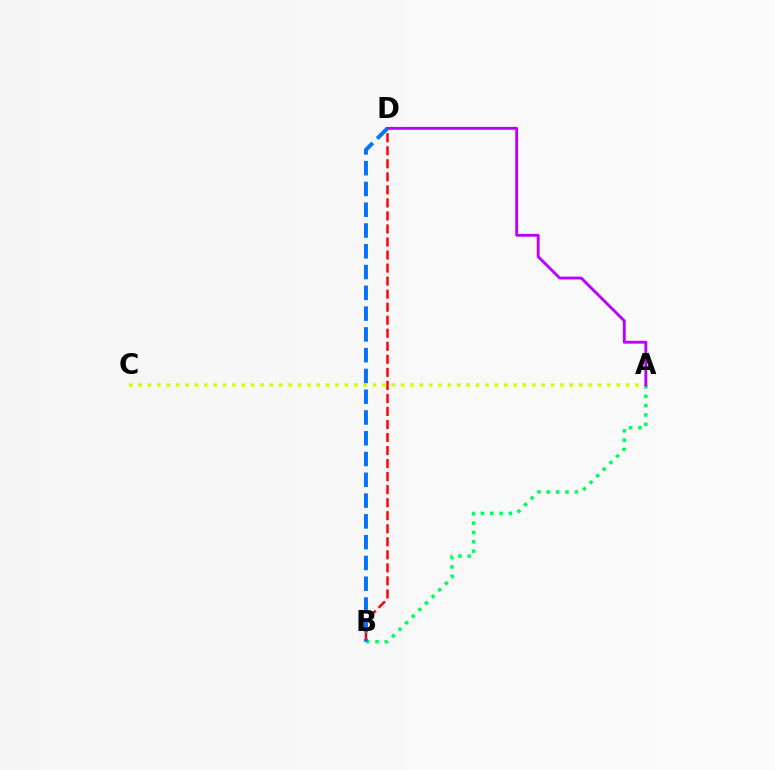{('B', 'D'): [{'color': '#ff0000', 'line_style': 'dashed', 'thickness': 1.77}, {'color': '#0074ff', 'line_style': 'dashed', 'thickness': 2.82}], ('A', 'B'): [{'color': '#00ff5c', 'line_style': 'dotted', 'thickness': 2.54}], ('A', 'C'): [{'color': '#d1ff00', 'line_style': 'dotted', 'thickness': 2.55}], ('A', 'D'): [{'color': '#b900ff', 'line_style': 'solid', 'thickness': 2.05}]}